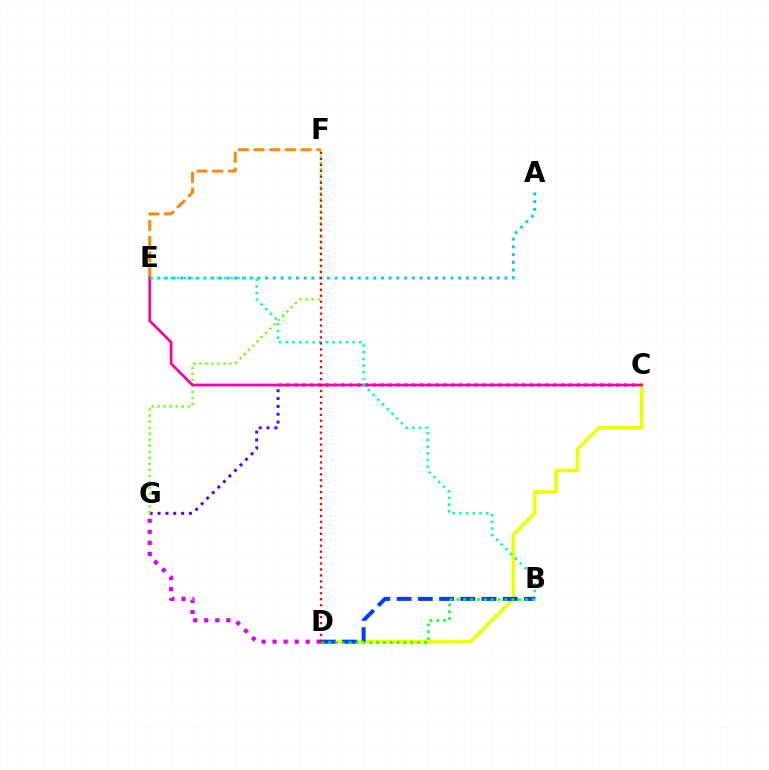{('C', 'G'): [{'color': '#4f00ff', 'line_style': 'dotted', 'thickness': 2.13}], ('C', 'D'): [{'color': '#eeff00', 'line_style': 'solid', 'thickness': 2.58}], ('D', 'G'): [{'color': '#d600ff', 'line_style': 'dotted', 'thickness': 3.0}], ('F', 'G'): [{'color': '#66ff00', 'line_style': 'dotted', 'thickness': 1.64}], ('A', 'E'): [{'color': '#00c7ff', 'line_style': 'dotted', 'thickness': 2.1}], ('E', 'F'): [{'color': '#ff8800', 'line_style': 'dashed', 'thickness': 2.13}], ('C', 'E'): [{'color': '#ff00a0', 'line_style': 'solid', 'thickness': 1.95}], ('B', 'E'): [{'color': '#00ffaf', 'line_style': 'dotted', 'thickness': 1.81}], ('B', 'D'): [{'color': '#003fff', 'line_style': 'dashed', 'thickness': 2.88}, {'color': '#00ff27', 'line_style': 'dotted', 'thickness': 1.86}], ('D', 'F'): [{'color': '#ff0000', 'line_style': 'dotted', 'thickness': 1.62}]}